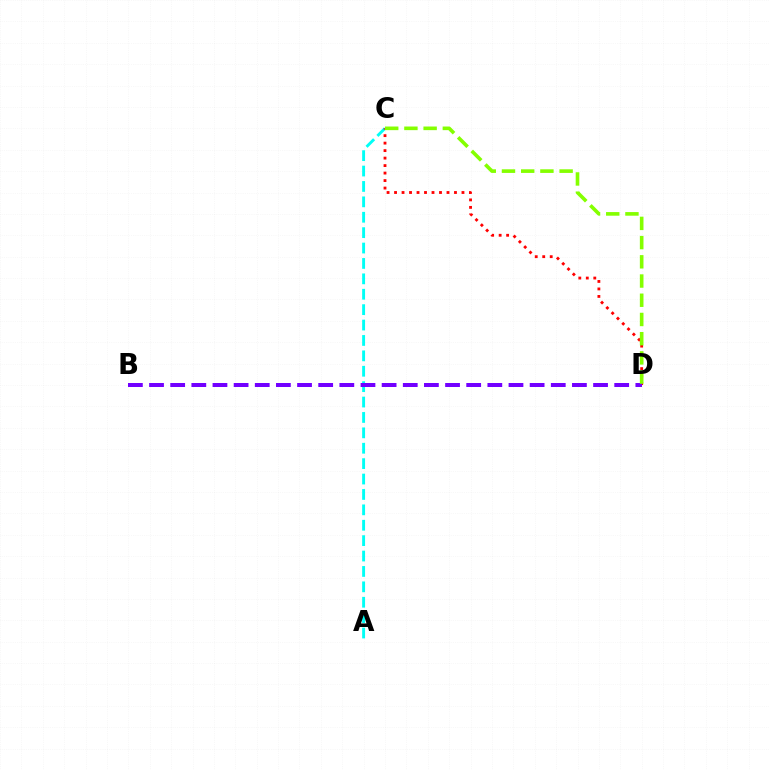{('A', 'C'): [{'color': '#00fff6', 'line_style': 'dashed', 'thickness': 2.09}], ('C', 'D'): [{'color': '#ff0000', 'line_style': 'dotted', 'thickness': 2.04}, {'color': '#84ff00', 'line_style': 'dashed', 'thickness': 2.61}], ('B', 'D'): [{'color': '#7200ff', 'line_style': 'dashed', 'thickness': 2.87}]}